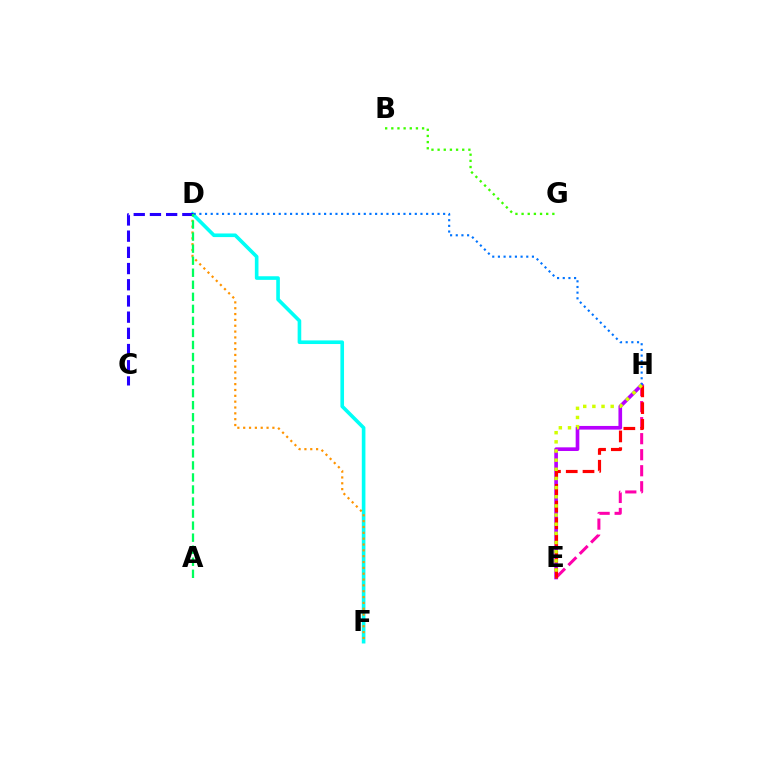{('D', 'F'): [{'color': '#00fff6', 'line_style': 'solid', 'thickness': 2.61}, {'color': '#ff9400', 'line_style': 'dotted', 'thickness': 1.59}], ('E', 'H'): [{'color': '#ff00ac', 'line_style': 'dashed', 'thickness': 2.18}, {'color': '#b900ff', 'line_style': 'solid', 'thickness': 2.63}, {'color': '#ff0000', 'line_style': 'dashed', 'thickness': 2.28}, {'color': '#d1ff00', 'line_style': 'dotted', 'thickness': 2.49}], ('D', 'H'): [{'color': '#0074ff', 'line_style': 'dotted', 'thickness': 1.54}], ('C', 'D'): [{'color': '#2500ff', 'line_style': 'dashed', 'thickness': 2.2}], ('B', 'G'): [{'color': '#3dff00', 'line_style': 'dotted', 'thickness': 1.67}], ('A', 'D'): [{'color': '#00ff5c', 'line_style': 'dashed', 'thickness': 1.64}]}